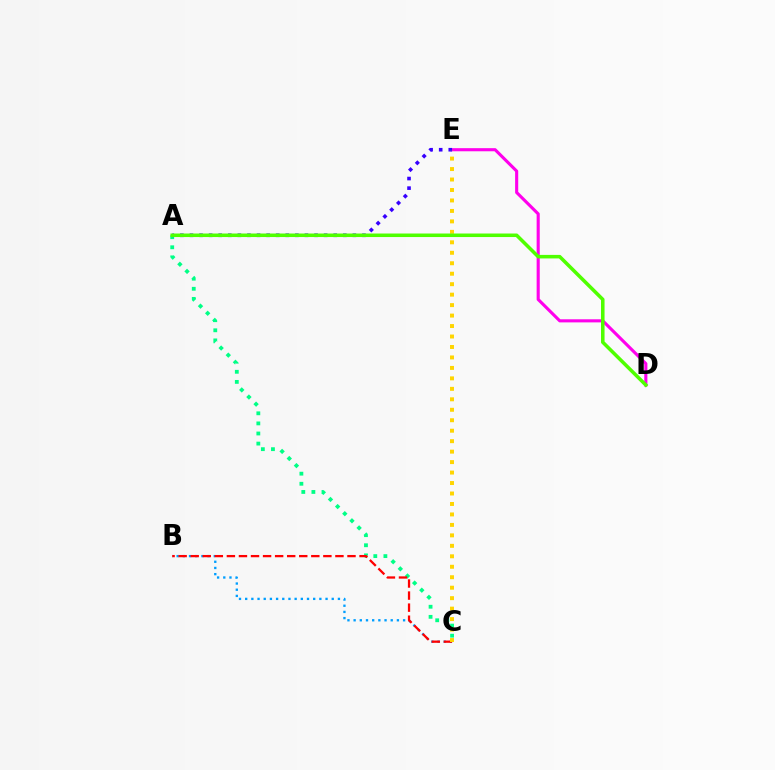{('D', 'E'): [{'color': '#ff00ed', 'line_style': 'solid', 'thickness': 2.24}], ('A', 'C'): [{'color': '#00ff86', 'line_style': 'dotted', 'thickness': 2.74}], ('B', 'C'): [{'color': '#009eff', 'line_style': 'dotted', 'thickness': 1.68}, {'color': '#ff0000', 'line_style': 'dashed', 'thickness': 1.64}], ('A', 'E'): [{'color': '#3700ff', 'line_style': 'dotted', 'thickness': 2.6}], ('C', 'E'): [{'color': '#ffd500', 'line_style': 'dotted', 'thickness': 2.84}], ('A', 'D'): [{'color': '#4fff00', 'line_style': 'solid', 'thickness': 2.54}]}